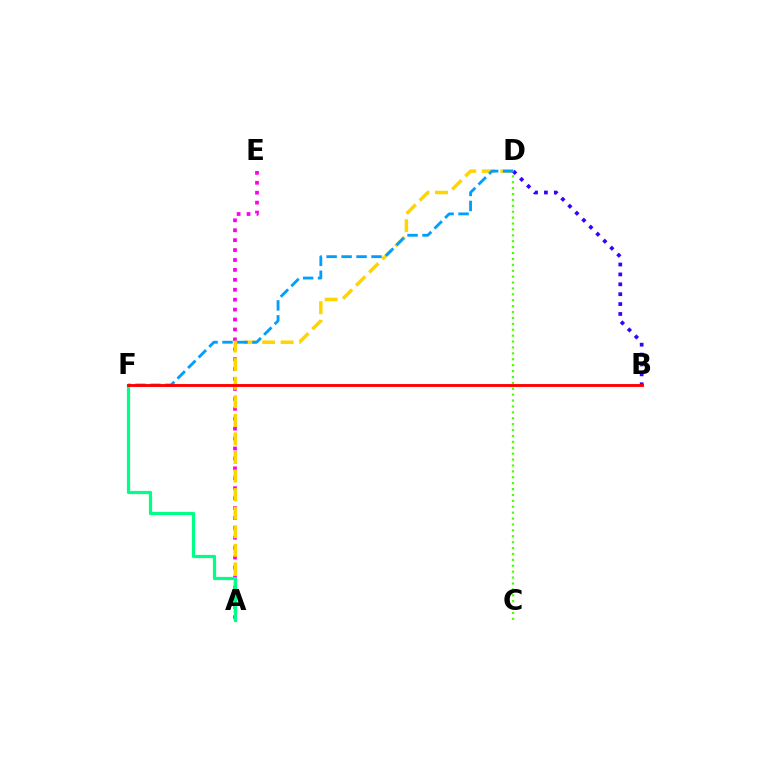{('A', 'E'): [{'color': '#ff00ed', 'line_style': 'dotted', 'thickness': 2.7}], ('A', 'D'): [{'color': '#ffd500', 'line_style': 'dashed', 'thickness': 2.52}], ('B', 'D'): [{'color': '#3700ff', 'line_style': 'dotted', 'thickness': 2.69}], ('C', 'D'): [{'color': '#4fff00', 'line_style': 'dotted', 'thickness': 1.6}], ('A', 'F'): [{'color': '#00ff86', 'line_style': 'solid', 'thickness': 2.32}], ('D', 'F'): [{'color': '#009eff', 'line_style': 'dashed', 'thickness': 2.03}], ('B', 'F'): [{'color': '#ff0000', 'line_style': 'solid', 'thickness': 2.07}]}